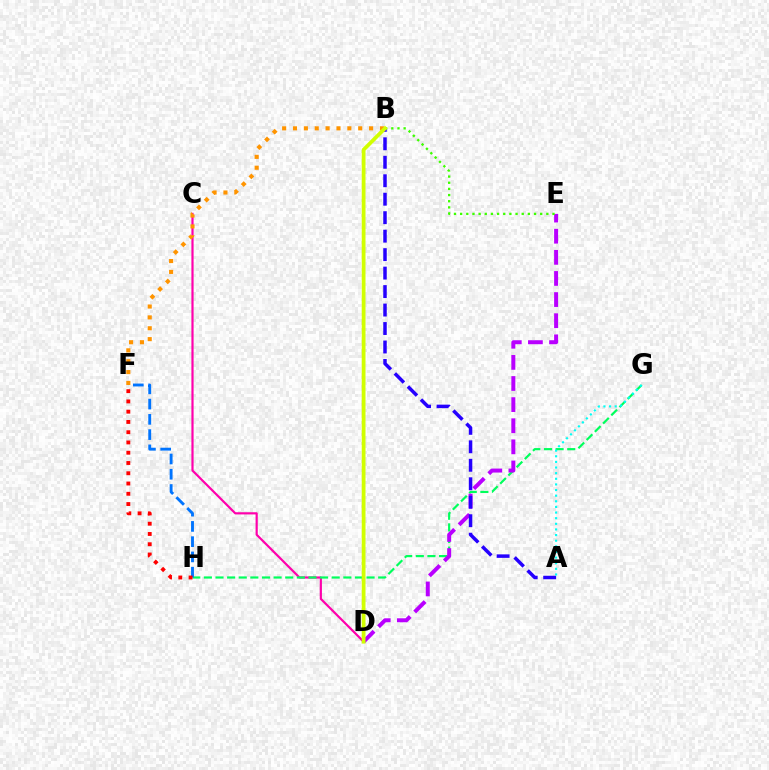{('C', 'D'): [{'color': '#ff00ac', 'line_style': 'solid', 'thickness': 1.57}], ('B', 'F'): [{'color': '#ff9400', 'line_style': 'dotted', 'thickness': 2.95}], ('G', 'H'): [{'color': '#00ff5c', 'line_style': 'dashed', 'thickness': 1.58}], ('D', 'E'): [{'color': '#b900ff', 'line_style': 'dashed', 'thickness': 2.87}], ('F', 'H'): [{'color': '#0074ff', 'line_style': 'dashed', 'thickness': 2.07}, {'color': '#ff0000', 'line_style': 'dotted', 'thickness': 2.79}], ('A', 'B'): [{'color': '#2500ff', 'line_style': 'dashed', 'thickness': 2.51}], ('B', 'E'): [{'color': '#3dff00', 'line_style': 'dotted', 'thickness': 1.67}], ('A', 'G'): [{'color': '#00fff6', 'line_style': 'dotted', 'thickness': 1.53}], ('B', 'D'): [{'color': '#d1ff00', 'line_style': 'solid', 'thickness': 2.71}]}